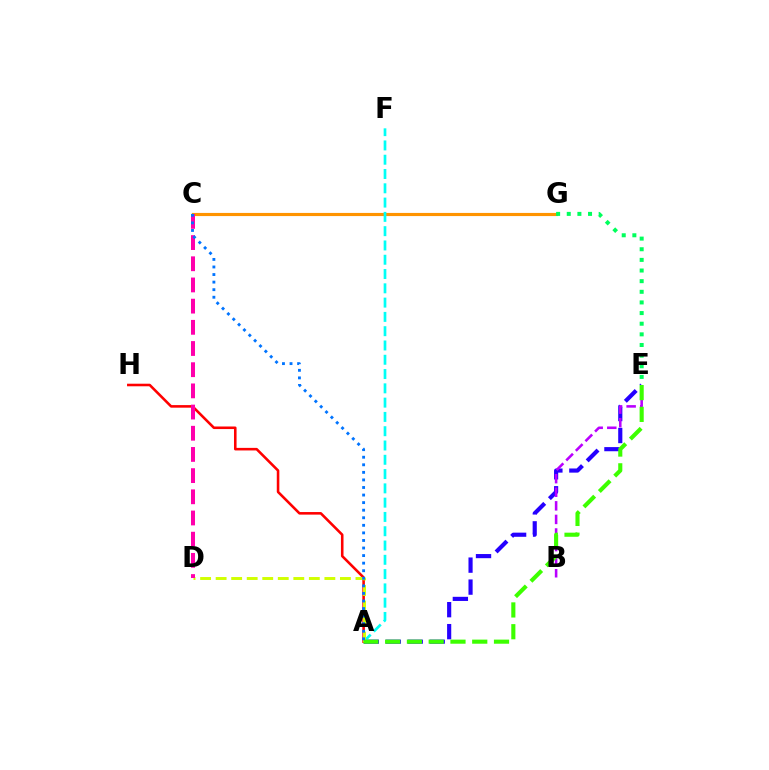{('A', 'E'): [{'color': '#2500ff', 'line_style': 'dashed', 'thickness': 2.99}, {'color': '#3dff00', 'line_style': 'dashed', 'thickness': 2.96}], ('B', 'E'): [{'color': '#b900ff', 'line_style': 'dashed', 'thickness': 1.85}], ('C', 'G'): [{'color': '#ff9400', 'line_style': 'solid', 'thickness': 2.26}], ('A', 'F'): [{'color': '#00fff6', 'line_style': 'dashed', 'thickness': 1.94}], ('A', 'H'): [{'color': '#ff0000', 'line_style': 'solid', 'thickness': 1.85}], ('E', 'G'): [{'color': '#00ff5c', 'line_style': 'dotted', 'thickness': 2.89}], ('A', 'D'): [{'color': '#d1ff00', 'line_style': 'dashed', 'thickness': 2.11}], ('C', 'D'): [{'color': '#ff00ac', 'line_style': 'dashed', 'thickness': 2.88}], ('A', 'C'): [{'color': '#0074ff', 'line_style': 'dotted', 'thickness': 2.06}]}